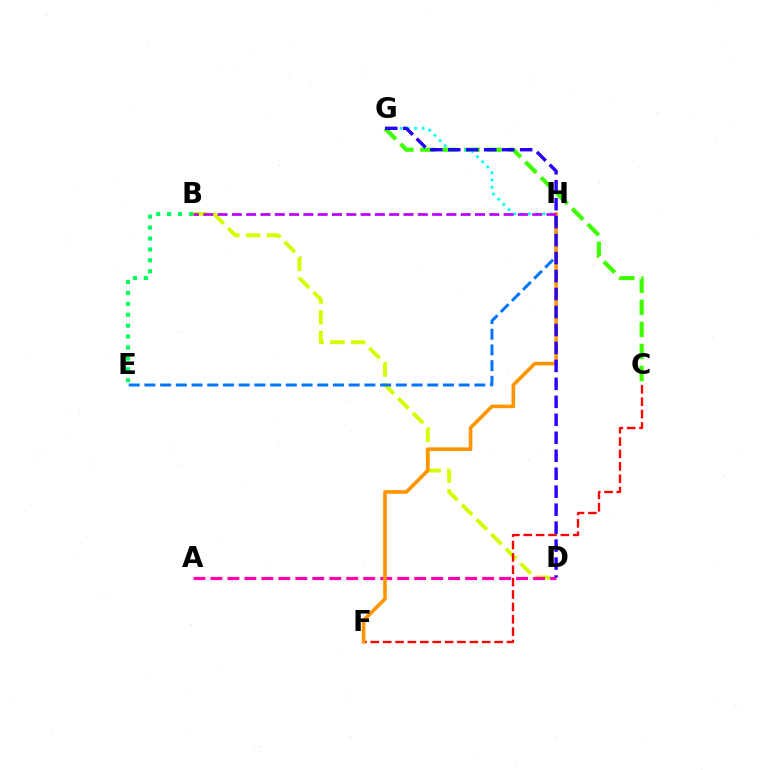{('B', 'D'): [{'color': '#d1ff00', 'line_style': 'dashed', 'thickness': 2.82}], ('C', 'F'): [{'color': '#ff0000', 'line_style': 'dashed', 'thickness': 1.68}], ('C', 'G'): [{'color': '#3dff00', 'line_style': 'dashed', 'thickness': 3.0}], ('B', 'E'): [{'color': '#00ff5c', 'line_style': 'dotted', 'thickness': 2.96}], ('E', 'H'): [{'color': '#0074ff', 'line_style': 'dashed', 'thickness': 2.13}], ('A', 'D'): [{'color': '#ff00ac', 'line_style': 'dashed', 'thickness': 2.31}], ('F', 'H'): [{'color': '#ff9400', 'line_style': 'solid', 'thickness': 2.59}], ('G', 'H'): [{'color': '#00fff6', 'line_style': 'dotted', 'thickness': 1.99}], ('D', 'G'): [{'color': '#2500ff', 'line_style': 'dashed', 'thickness': 2.44}], ('B', 'H'): [{'color': '#b900ff', 'line_style': 'dashed', 'thickness': 1.94}]}